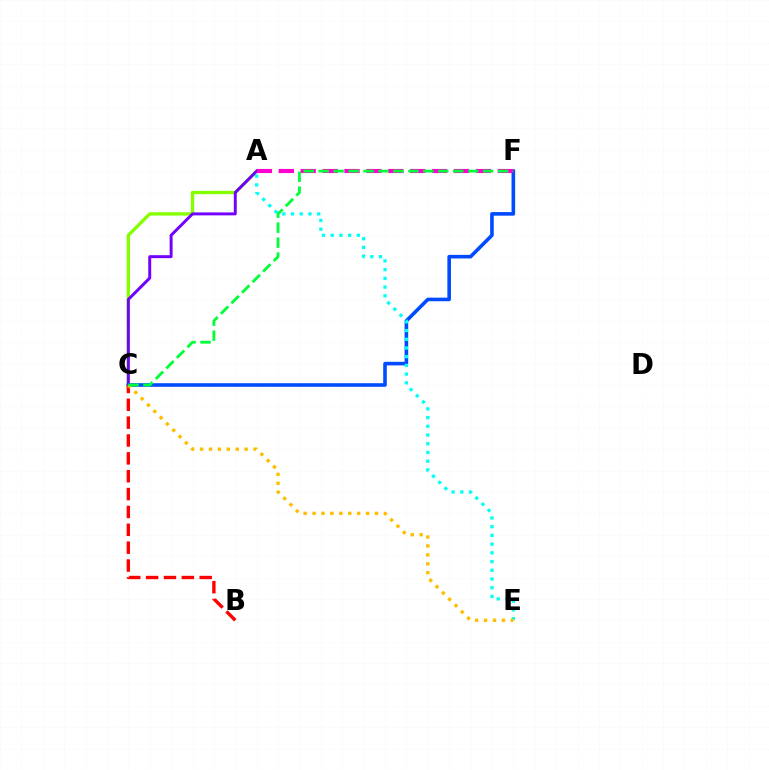{('A', 'C'): [{'color': '#84ff00', 'line_style': 'solid', 'thickness': 2.4}, {'color': '#7200ff', 'line_style': 'solid', 'thickness': 2.13}], ('C', 'F'): [{'color': '#004bff', 'line_style': 'solid', 'thickness': 2.59}, {'color': '#00ff39', 'line_style': 'dashed', 'thickness': 2.03}], ('B', 'C'): [{'color': '#ff0000', 'line_style': 'dashed', 'thickness': 2.43}], ('A', 'E'): [{'color': '#00fff6', 'line_style': 'dotted', 'thickness': 2.37}], ('C', 'E'): [{'color': '#ffbd00', 'line_style': 'dotted', 'thickness': 2.42}], ('A', 'F'): [{'color': '#ff00cf', 'line_style': 'dashed', 'thickness': 2.98}]}